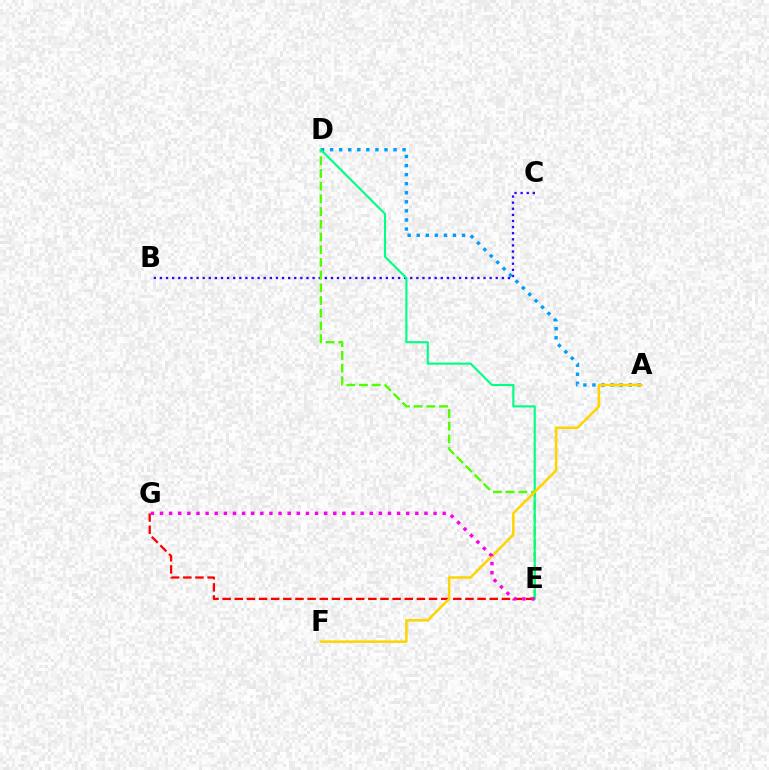{('E', 'G'): [{'color': '#ff0000', 'line_style': 'dashed', 'thickness': 1.65}, {'color': '#ff00ed', 'line_style': 'dotted', 'thickness': 2.48}], ('B', 'C'): [{'color': '#3700ff', 'line_style': 'dotted', 'thickness': 1.66}], ('A', 'D'): [{'color': '#009eff', 'line_style': 'dotted', 'thickness': 2.46}], ('D', 'E'): [{'color': '#4fff00', 'line_style': 'dashed', 'thickness': 1.73}, {'color': '#00ff86', 'line_style': 'solid', 'thickness': 1.54}], ('A', 'F'): [{'color': '#ffd500', 'line_style': 'solid', 'thickness': 1.82}]}